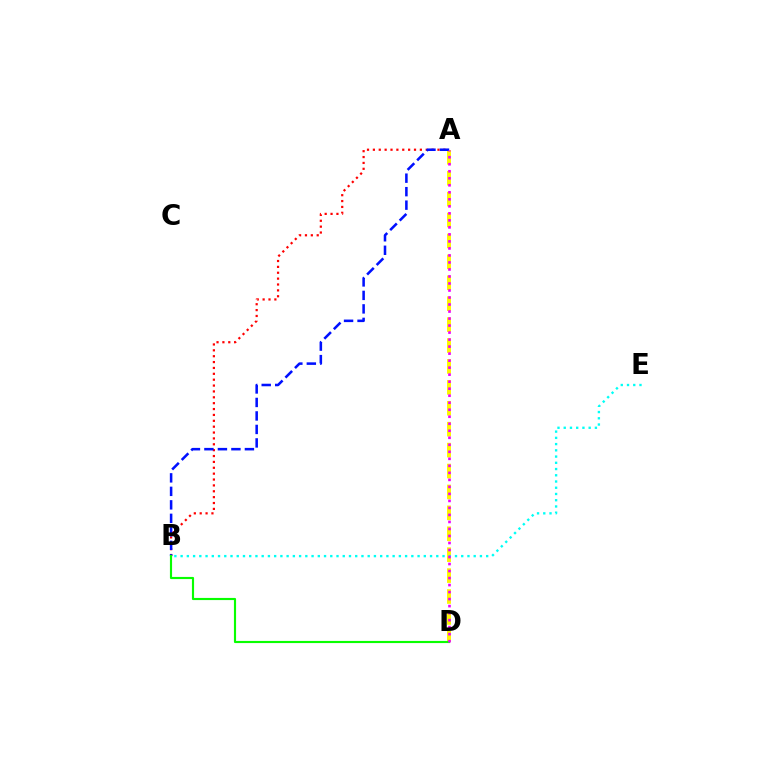{('A', 'D'): [{'color': '#fcf500', 'line_style': 'dashed', 'thickness': 2.84}, {'color': '#ee00ff', 'line_style': 'dotted', 'thickness': 1.91}], ('B', 'E'): [{'color': '#00fff6', 'line_style': 'dotted', 'thickness': 1.69}], ('A', 'B'): [{'color': '#ff0000', 'line_style': 'dotted', 'thickness': 1.6}, {'color': '#0010ff', 'line_style': 'dashed', 'thickness': 1.83}], ('B', 'D'): [{'color': '#08ff00', 'line_style': 'solid', 'thickness': 1.55}]}